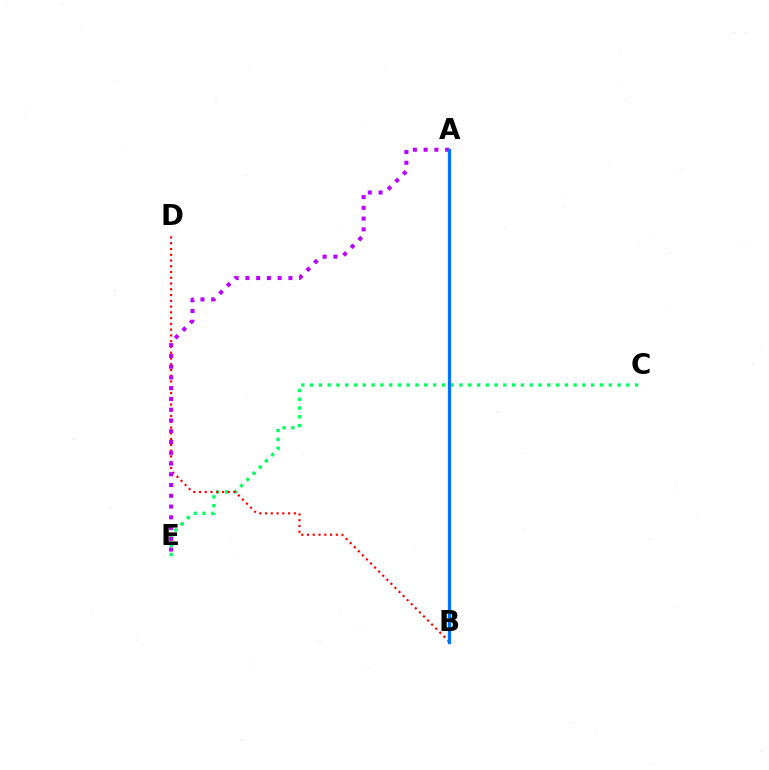{('C', 'E'): [{'color': '#00ff5c', 'line_style': 'dotted', 'thickness': 2.39}], ('B', 'D'): [{'color': '#ff0000', 'line_style': 'dotted', 'thickness': 1.57}], ('A', 'E'): [{'color': '#b900ff', 'line_style': 'dotted', 'thickness': 2.92}], ('A', 'B'): [{'color': '#d1ff00', 'line_style': 'solid', 'thickness': 2.0}, {'color': '#0074ff', 'line_style': 'solid', 'thickness': 2.36}]}